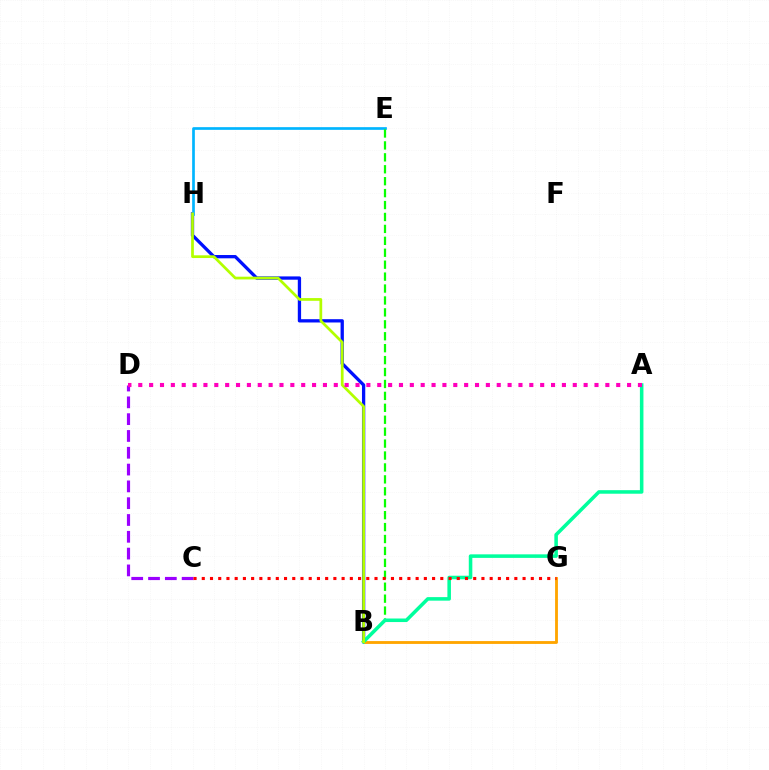{('B', 'H'): [{'color': '#0010ff', 'line_style': 'solid', 'thickness': 2.37}, {'color': '#b3ff00', 'line_style': 'solid', 'thickness': 1.97}], ('E', 'H'): [{'color': '#00b5ff', 'line_style': 'solid', 'thickness': 1.93}], ('C', 'D'): [{'color': '#9b00ff', 'line_style': 'dashed', 'thickness': 2.28}], ('B', 'G'): [{'color': '#ffa500', 'line_style': 'solid', 'thickness': 2.05}], ('B', 'E'): [{'color': '#08ff00', 'line_style': 'dashed', 'thickness': 1.62}], ('A', 'B'): [{'color': '#00ff9d', 'line_style': 'solid', 'thickness': 2.55}], ('C', 'G'): [{'color': '#ff0000', 'line_style': 'dotted', 'thickness': 2.23}], ('A', 'D'): [{'color': '#ff00bd', 'line_style': 'dotted', 'thickness': 2.95}]}